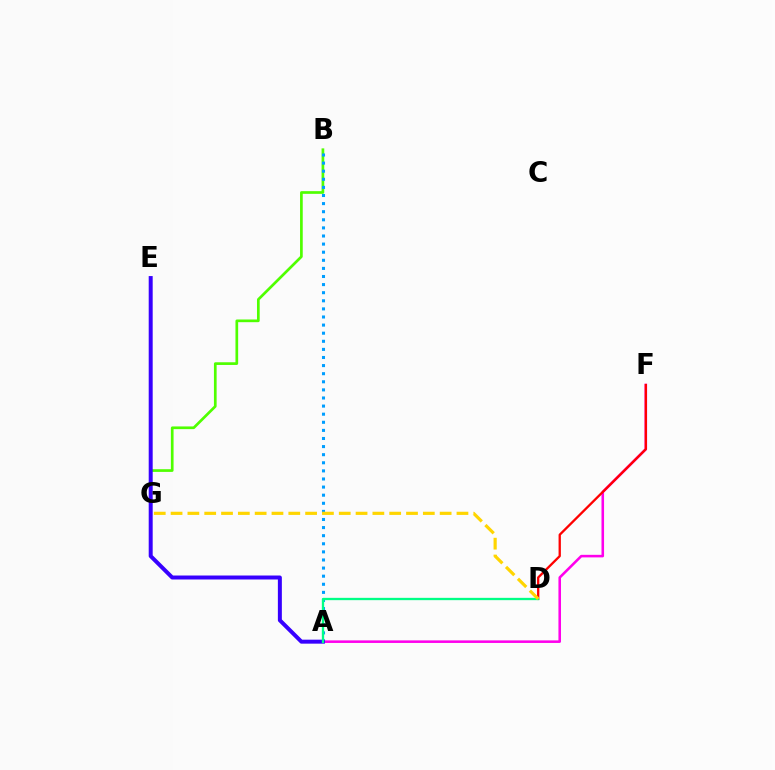{('B', 'G'): [{'color': '#4fff00', 'line_style': 'solid', 'thickness': 1.94}], ('A', 'F'): [{'color': '#ff00ed', 'line_style': 'solid', 'thickness': 1.84}], ('A', 'B'): [{'color': '#009eff', 'line_style': 'dotted', 'thickness': 2.2}], ('D', 'F'): [{'color': '#ff0000', 'line_style': 'solid', 'thickness': 1.66}], ('A', 'E'): [{'color': '#3700ff', 'line_style': 'solid', 'thickness': 2.87}], ('A', 'D'): [{'color': '#00ff86', 'line_style': 'solid', 'thickness': 1.67}], ('D', 'G'): [{'color': '#ffd500', 'line_style': 'dashed', 'thickness': 2.28}]}